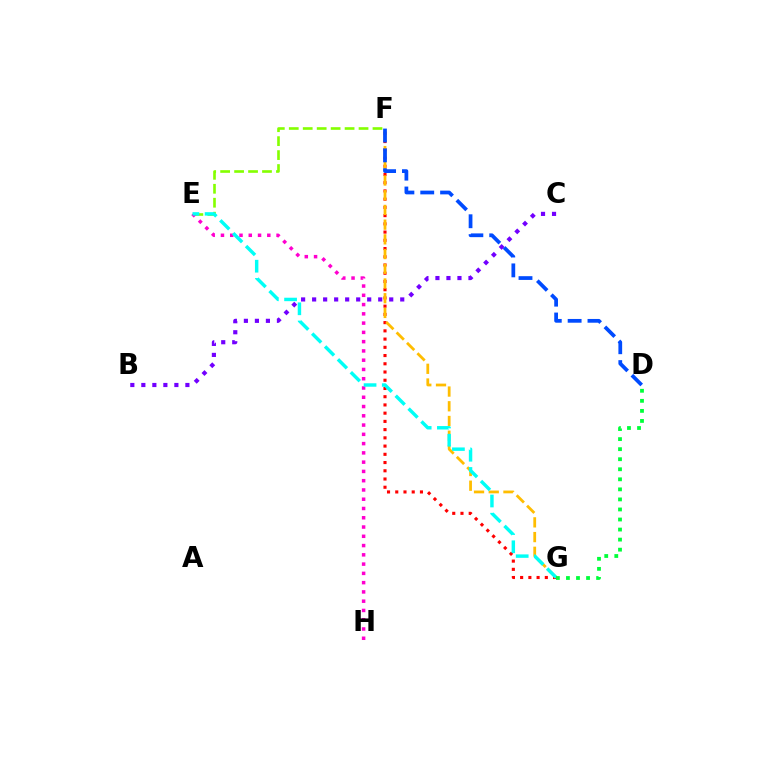{('E', 'F'): [{'color': '#84ff00', 'line_style': 'dashed', 'thickness': 1.9}], ('E', 'H'): [{'color': '#ff00cf', 'line_style': 'dotted', 'thickness': 2.52}], ('F', 'G'): [{'color': '#ff0000', 'line_style': 'dotted', 'thickness': 2.24}, {'color': '#ffbd00', 'line_style': 'dashed', 'thickness': 2.0}], ('E', 'G'): [{'color': '#00fff6', 'line_style': 'dashed', 'thickness': 2.47}], ('B', 'C'): [{'color': '#7200ff', 'line_style': 'dotted', 'thickness': 2.99}], ('D', 'F'): [{'color': '#004bff', 'line_style': 'dashed', 'thickness': 2.7}], ('D', 'G'): [{'color': '#00ff39', 'line_style': 'dotted', 'thickness': 2.73}]}